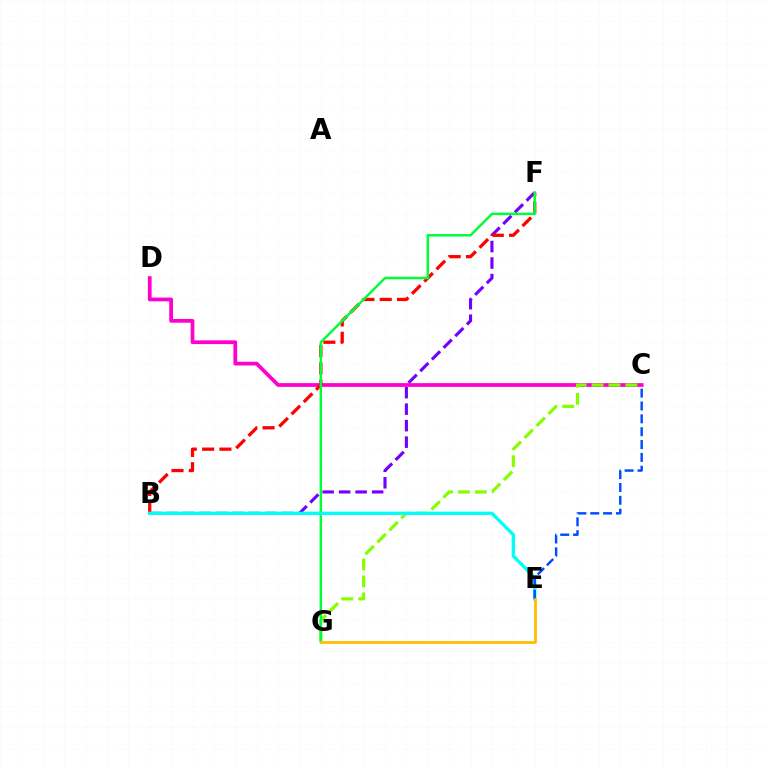{('B', 'F'): [{'color': '#7200ff', 'line_style': 'dashed', 'thickness': 2.24}, {'color': '#ff0000', 'line_style': 'dashed', 'thickness': 2.35}], ('C', 'D'): [{'color': '#ff00cf', 'line_style': 'solid', 'thickness': 2.7}], ('C', 'G'): [{'color': '#84ff00', 'line_style': 'dashed', 'thickness': 2.3}], ('F', 'G'): [{'color': '#00ff39', 'line_style': 'solid', 'thickness': 1.79}], ('B', 'E'): [{'color': '#00fff6', 'line_style': 'solid', 'thickness': 2.43}], ('C', 'E'): [{'color': '#004bff', 'line_style': 'dashed', 'thickness': 1.75}], ('E', 'G'): [{'color': '#ffbd00', 'line_style': 'solid', 'thickness': 1.98}]}